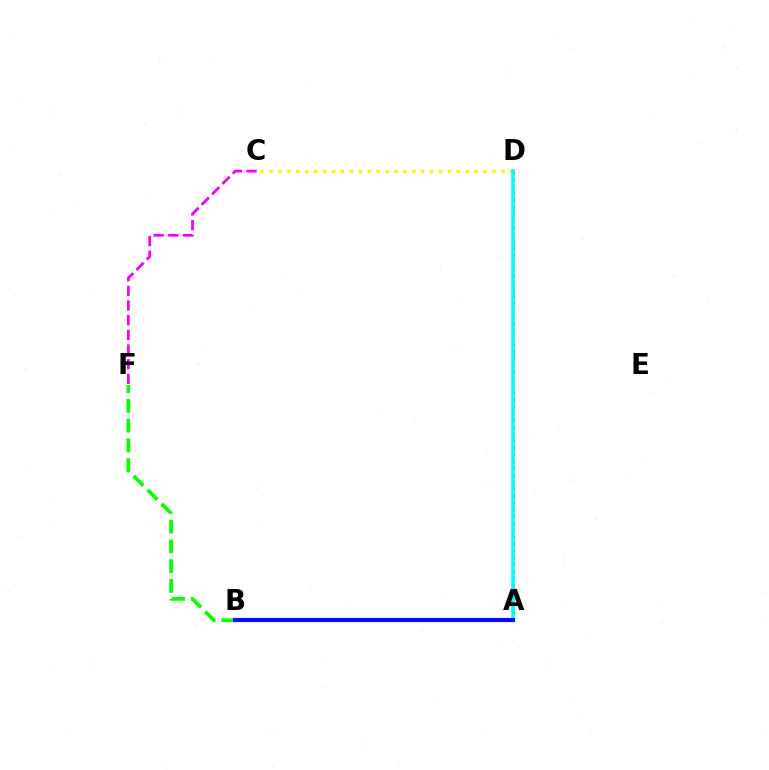{('A', 'D'): [{'color': '#ff0000', 'line_style': 'dotted', 'thickness': 1.87}, {'color': '#00fff6', 'line_style': 'solid', 'thickness': 2.58}], ('C', 'D'): [{'color': '#fcf500', 'line_style': 'dotted', 'thickness': 2.42}], ('B', 'F'): [{'color': '#08ff00', 'line_style': 'dashed', 'thickness': 2.69}], ('A', 'B'): [{'color': '#0010ff', 'line_style': 'solid', 'thickness': 2.97}], ('C', 'F'): [{'color': '#ee00ff', 'line_style': 'dashed', 'thickness': 1.99}]}